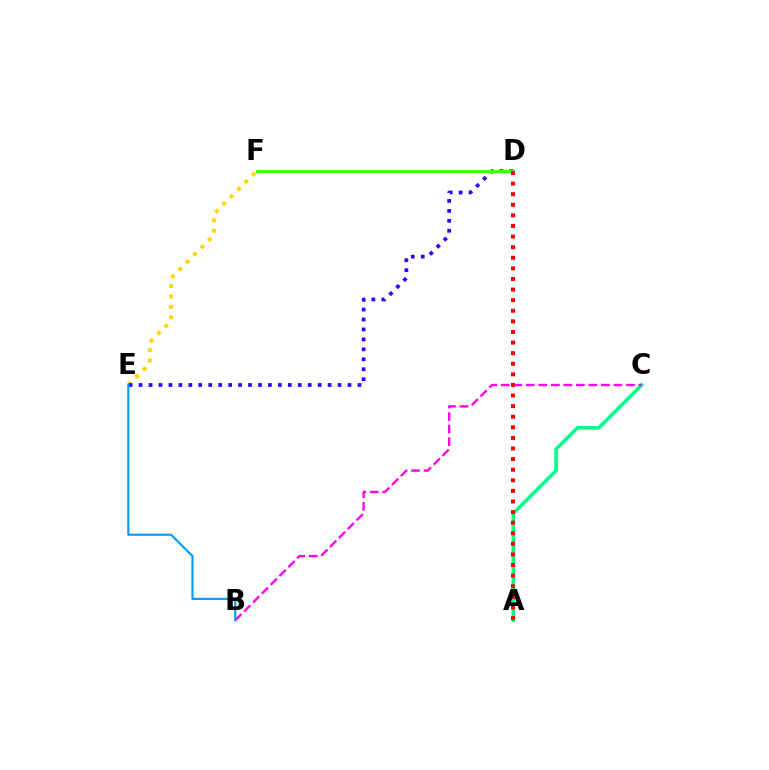{('E', 'F'): [{'color': '#ffd500', 'line_style': 'dotted', 'thickness': 2.83}], ('D', 'E'): [{'color': '#3700ff', 'line_style': 'dotted', 'thickness': 2.7}], ('A', 'C'): [{'color': '#00ff86', 'line_style': 'solid', 'thickness': 2.57}], ('B', 'C'): [{'color': '#ff00ed', 'line_style': 'dashed', 'thickness': 1.7}], ('B', 'E'): [{'color': '#009eff', 'line_style': 'solid', 'thickness': 1.56}], ('D', 'F'): [{'color': '#4fff00', 'line_style': 'solid', 'thickness': 2.19}], ('A', 'D'): [{'color': '#ff0000', 'line_style': 'dotted', 'thickness': 2.88}]}